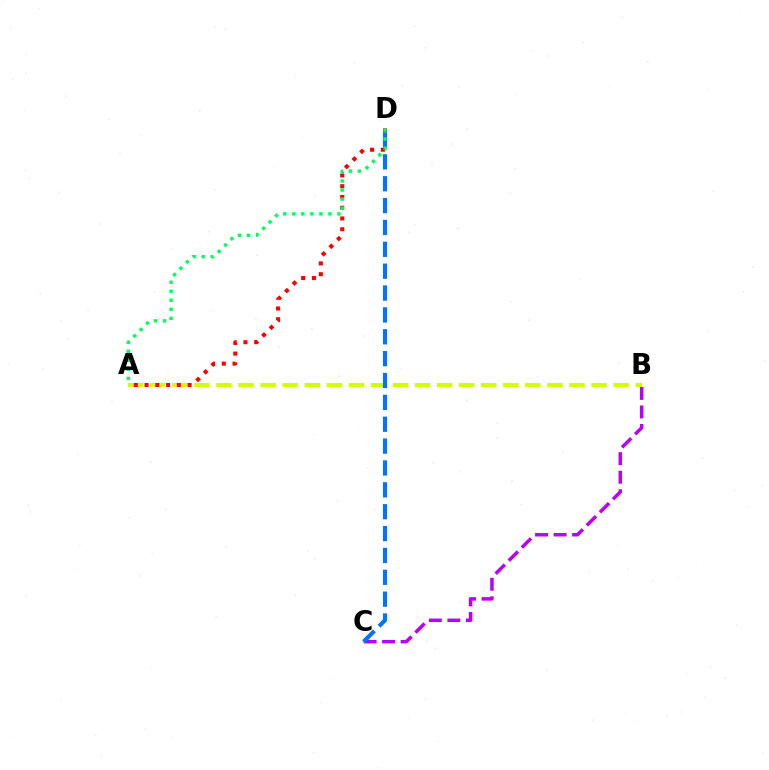{('A', 'B'): [{'color': '#d1ff00', 'line_style': 'dashed', 'thickness': 3.0}], ('A', 'D'): [{'color': '#ff0000', 'line_style': 'dotted', 'thickness': 2.92}, {'color': '#00ff5c', 'line_style': 'dotted', 'thickness': 2.45}], ('B', 'C'): [{'color': '#b900ff', 'line_style': 'dashed', 'thickness': 2.52}], ('C', 'D'): [{'color': '#0074ff', 'line_style': 'dashed', 'thickness': 2.97}]}